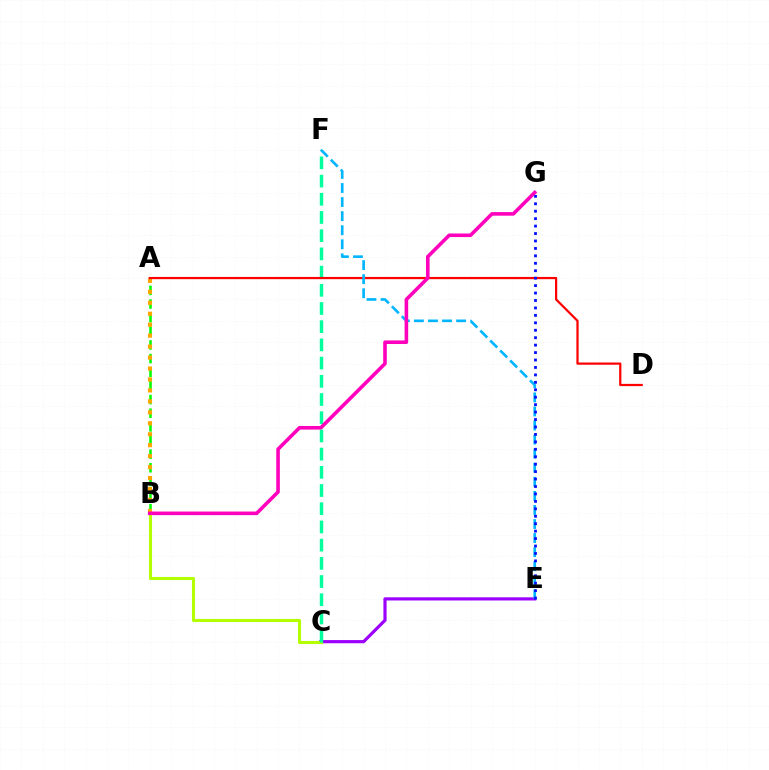{('C', 'E'): [{'color': '#9b00ff', 'line_style': 'solid', 'thickness': 2.29}], ('B', 'C'): [{'color': '#b3ff00', 'line_style': 'solid', 'thickness': 2.21}], ('A', 'B'): [{'color': '#08ff00', 'line_style': 'dashed', 'thickness': 1.85}, {'color': '#ffa500', 'line_style': 'dotted', 'thickness': 2.98}], ('C', 'F'): [{'color': '#00ff9d', 'line_style': 'dashed', 'thickness': 2.47}], ('A', 'D'): [{'color': '#ff0000', 'line_style': 'solid', 'thickness': 1.61}], ('E', 'F'): [{'color': '#00b5ff', 'line_style': 'dashed', 'thickness': 1.91}], ('E', 'G'): [{'color': '#0010ff', 'line_style': 'dotted', 'thickness': 2.02}], ('B', 'G'): [{'color': '#ff00bd', 'line_style': 'solid', 'thickness': 2.59}]}